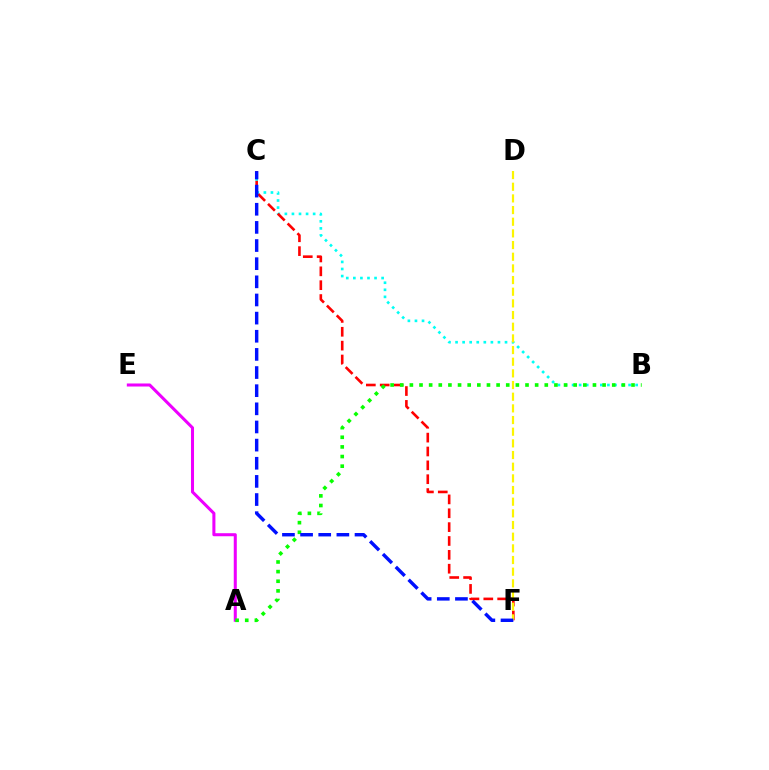{('A', 'E'): [{'color': '#ee00ff', 'line_style': 'solid', 'thickness': 2.19}], ('B', 'C'): [{'color': '#00fff6', 'line_style': 'dotted', 'thickness': 1.92}], ('C', 'F'): [{'color': '#ff0000', 'line_style': 'dashed', 'thickness': 1.88}, {'color': '#0010ff', 'line_style': 'dashed', 'thickness': 2.46}], ('A', 'B'): [{'color': '#08ff00', 'line_style': 'dotted', 'thickness': 2.62}], ('D', 'F'): [{'color': '#fcf500', 'line_style': 'dashed', 'thickness': 1.58}]}